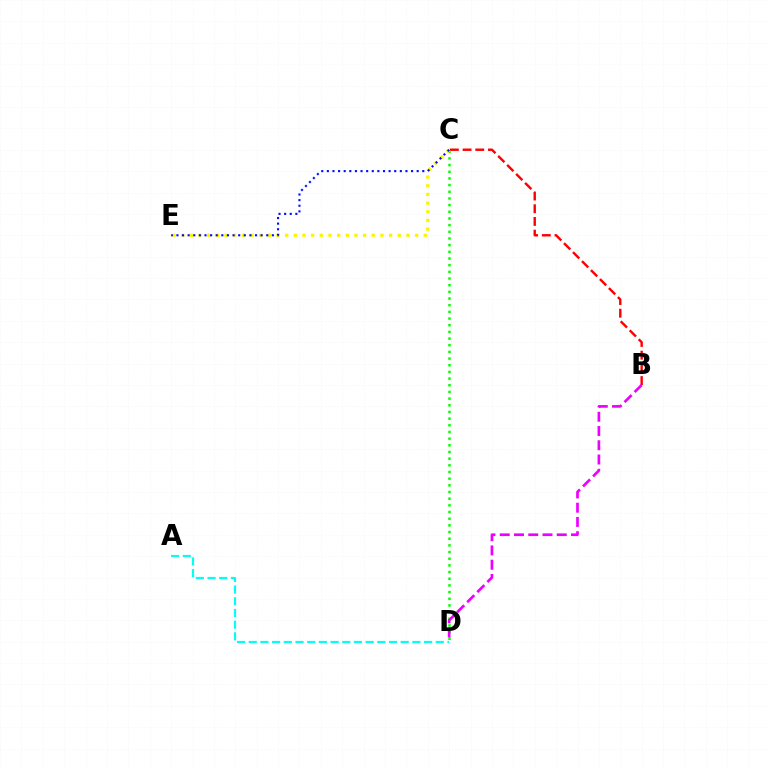{('C', 'D'): [{'color': '#08ff00', 'line_style': 'dotted', 'thickness': 1.81}], ('B', 'C'): [{'color': '#ff0000', 'line_style': 'dashed', 'thickness': 1.73}], ('A', 'D'): [{'color': '#00fff6', 'line_style': 'dashed', 'thickness': 1.59}], ('C', 'E'): [{'color': '#fcf500', 'line_style': 'dotted', 'thickness': 2.35}, {'color': '#0010ff', 'line_style': 'dotted', 'thickness': 1.53}], ('B', 'D'): [{'color': '#ee00ff', 'line_style': 'dashed', 'thickness': 1.94}]}